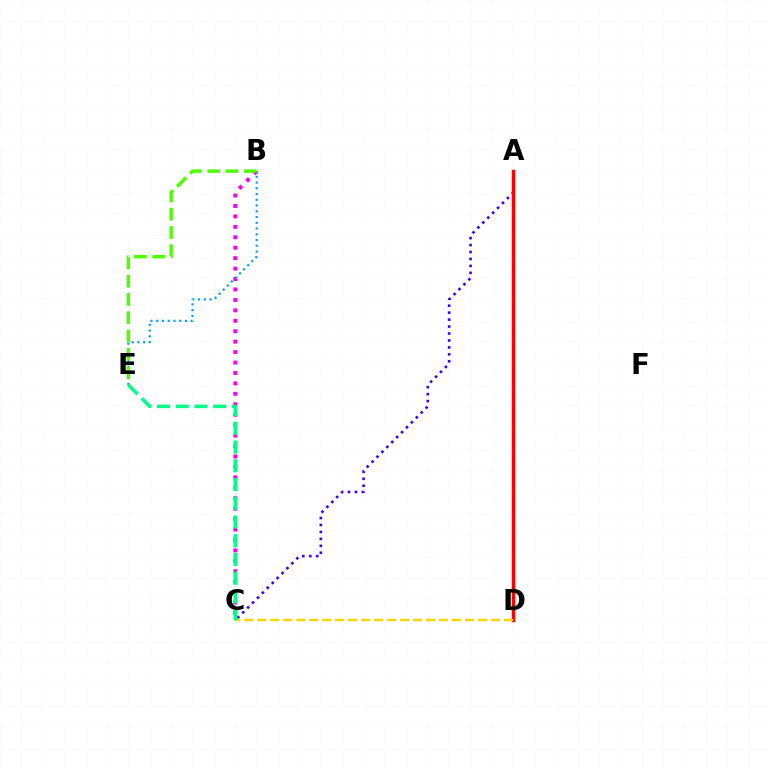{('B', 'C'): [{'color': '#ff00ed', 'line_style': 'dotted', 'thickness': 2.84}], ('B', 'E'): [{'color': '#009eff', 'line_style': 'dotted', 'thickness': 1.56}, {'color': '#4fff00', 'line_style': 'dashed', 'thickness': 2.48}], ('A', 'C'): [{'color': '#3700ff', 'line_style': 'dotted', 'thickness': 1.89}], ('A', 'D'): [{'color': '#ff0000', 'line_style': 'solid', 'thickness': 2.51}], ('C', 'D'): [{'color': '#ffd500', 'line_style': 'dashed', 'thickness': 1.76}], ('C', 'E'): [{'color': '#00ff86', 'line_style': 'dashed', 'thickness': 2.55}]}